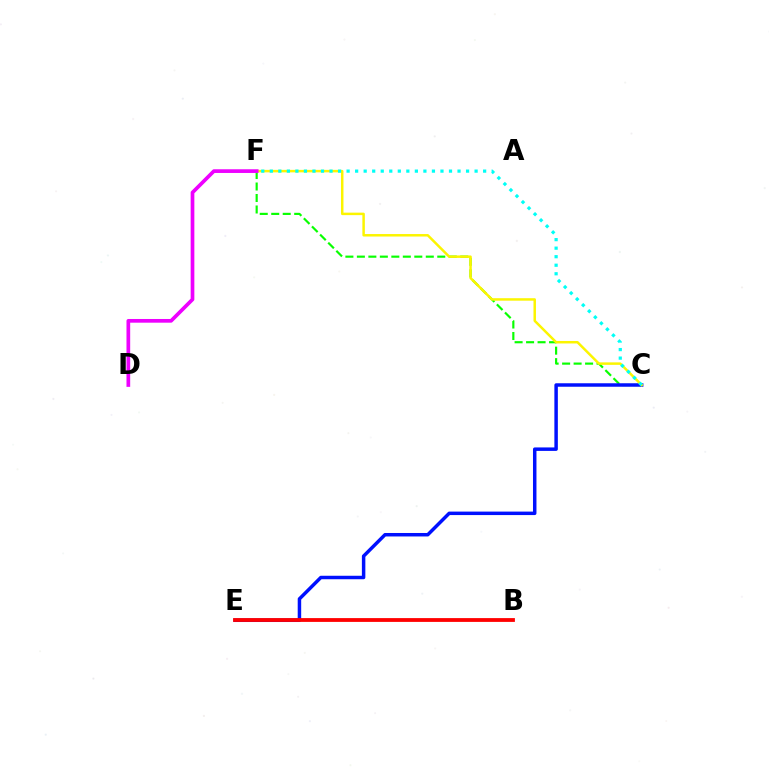{('C', 'F'): [{'color': '#08ff00', 'line_style': 'dashed', 'thickness': 1.56}, {'color': '#fcf500', 'line_style': 'solid', 'thickness': 1.79}, {'color': '#00fff6', 'line_style': 'dotted', 'thickness': 2.32}], ('C', 'E'): [{'color': '#0010ff', 'line_style': 'solid', 'thickness': 2.5}], ('B', 'E'): [{'color': '#ff0000', 'line_style': 'solid', 'thickness': 2.74}], ('D', 'F'): [{'color': '#ee00ff', 'line_style': 'solid', 'thickness': 2.66}]}